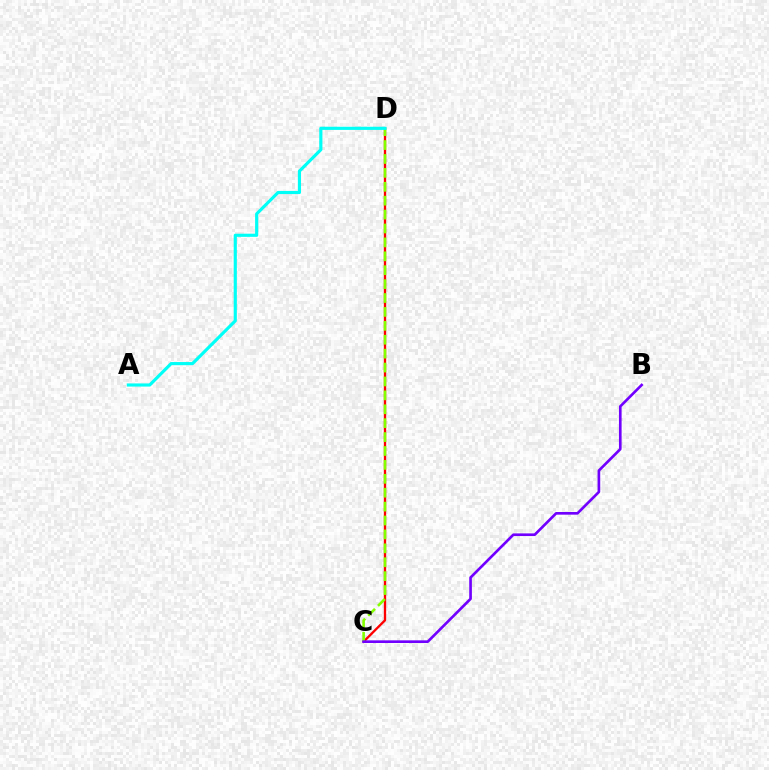{('C', 'D'): [{'color': '#ff0000', 'line_style': 'solid', 'thickness': 1.67}, {'color': '#84ff00', 'line_style': 'dashed', 'thickness': 1.89}], ('B', 'C'): [{'color': '#7200ff', 'line_style': 'solid', 'thickness': 1.92}], ('A', 'D'): [{'color': '#00fff6', 'line_style': 'solid', 'thickness': 2.27}]}